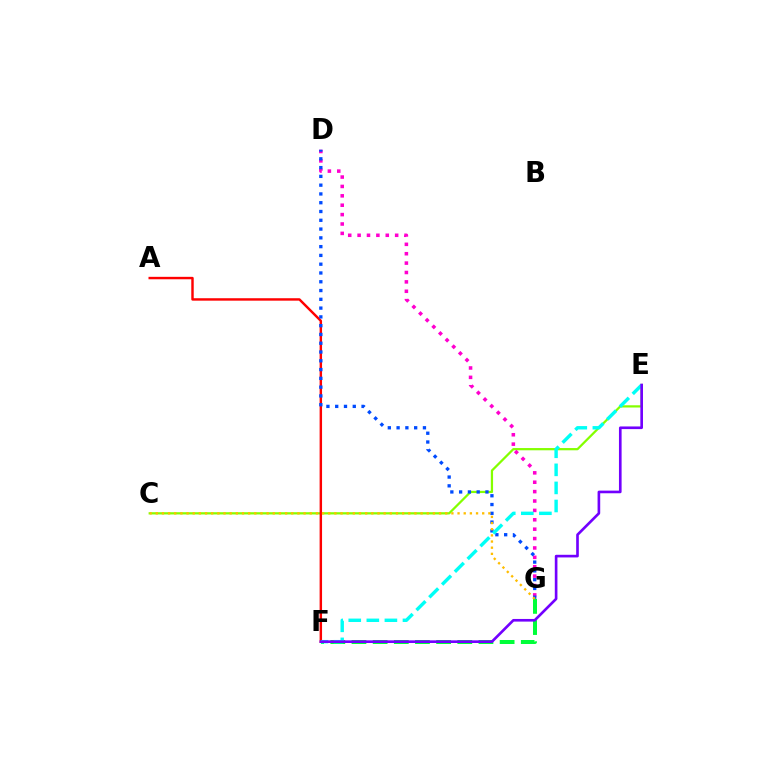{('C', 'E'): [{'color': '#84ff00', 'line_style': 'solid', 'thickness': 1.61}], ('A', 'F'): [{'color': '#ff0000', 'line_style': 'solid', 'thickness': 1.76}], ('F', 'G'): [{'color': '#00ff39', 'line_style': 'dashed', 'thickness': 2.88}], ('D', 'G'): [{'color': '#ff00cf', 'line_style': 'dotted', 'thickness': 2.55}, {'color': '#004bff', 'line_style': 'dotted', 'thickness': 2.39}], ('E', 'F'): [{'color': '#00fff6', 'line_style': 'dashed', 'thickness': 2.45}, {'color': '#7200ff', 'line_style': 'solid', 'thickness': 1.9}], ('C', 'G'): [{'color': '#ffbd00', 'line_style': 'dotted', 'thickness': 1.67}]}